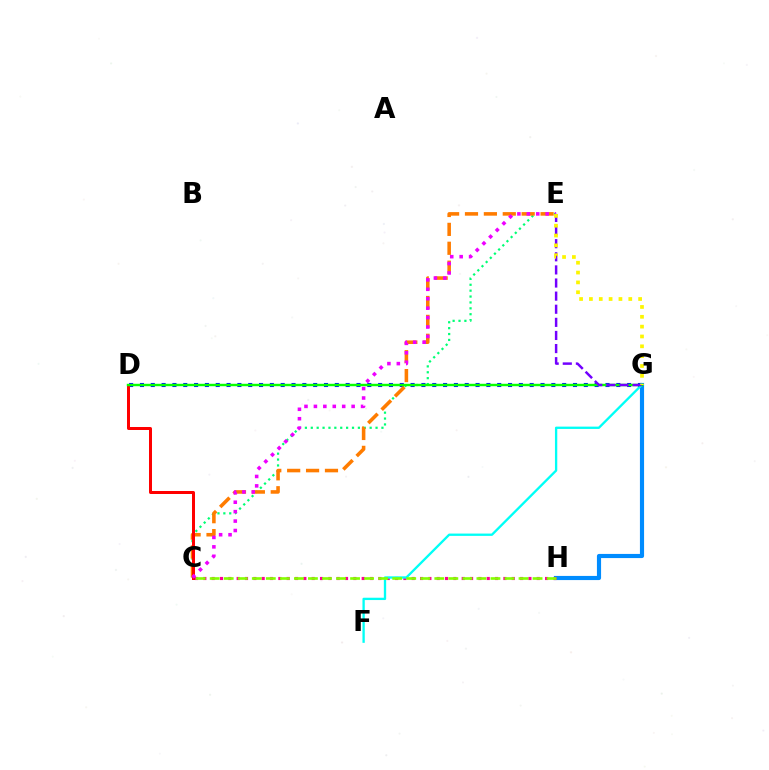{('C', 'E'): [{'color': '#00ff74', 'line_style': 'dotted', 'thickness': 1.6}, {'color': '#ff7c00', 'line_style': 'dashed', 'thickness': 2.57}, {'color': '#ee00ff', 'line_style': 'dotted', 'thickness': 2.56}], ('D', 'G'): [{'color': '#0010ff', 'line_style': 'dotted', 'thickness': 2.94}, {'color': '#08ff00', 'line_style': 'solid', 'thickness': 1.74}], ('G', 'H'): [{'color': '#008cff', 'line_style': 'solid', 'thickness': 2.99}], ('C', 'H'): [{'color': '#ff0094', 'line_style': 'dotted', 'thickness': 2.26}, {'color': '#84ff00', 'line_style': 'dashed', 'thickness': 1.91}], ('F', 'G'): [{'color': '#00fff6', 'line_style': 'solid', 'thickness': 1.67}], ('C', 'D'): [{'color': '#ff0000', 'line_style': 'solid', 'thickness': 2.16}], ('E', 'G'): [{'color': '#7200ff', 'line_style': 'dashed', 'thickness': 1.78}, {'color': '#fcf500', 'line_style': 'dotted', 'thickness': 2.67}]}